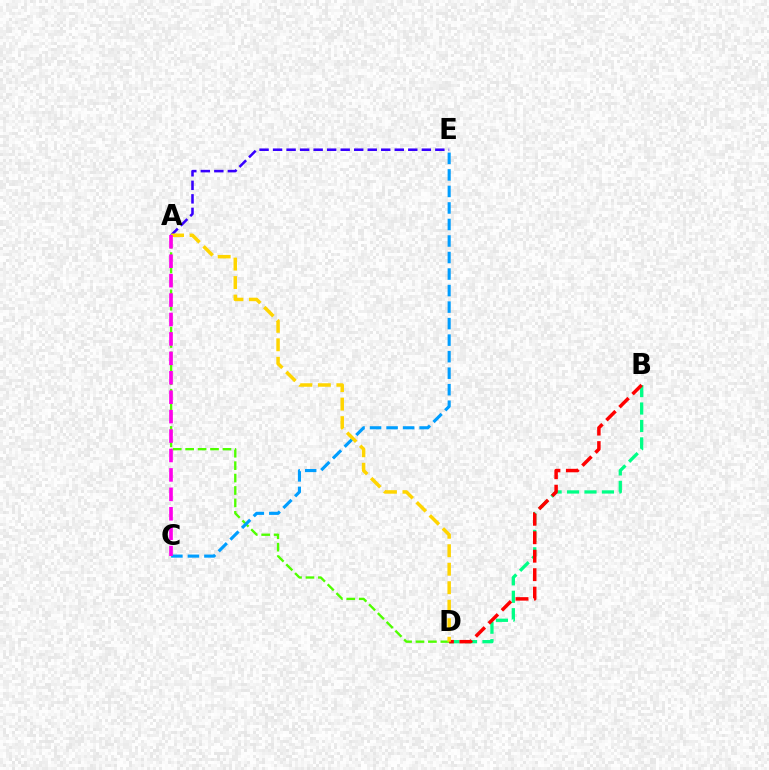{('B', 'D'): [{'color': '#00ff86', 'line_style': 'dashed', 'thickness': 2.37}, {'color': '#ff0000', 'line_style': 'dashed', 'thickness': 2.51}], ('A', 'D'): [{'color': '#4fff00', 'line_style': 'dashed', 'thickness': 1.69}, {'color': '#ffd500', 'line_style': 'dashed', 'thickness': 2.51}], ('C', 'E'): [{'color': '#009eff', 'line_style': 'dashed', 'thickness': 2.24}], ('A', 'E'): [{'color': '#3700ff', 'line_style': 'dashed', 'thickness': 1.84}], ('A', 'C'): [{'color': '#ff00ed', 'line_style': 'dashed', 'thickness': 2.64}]}